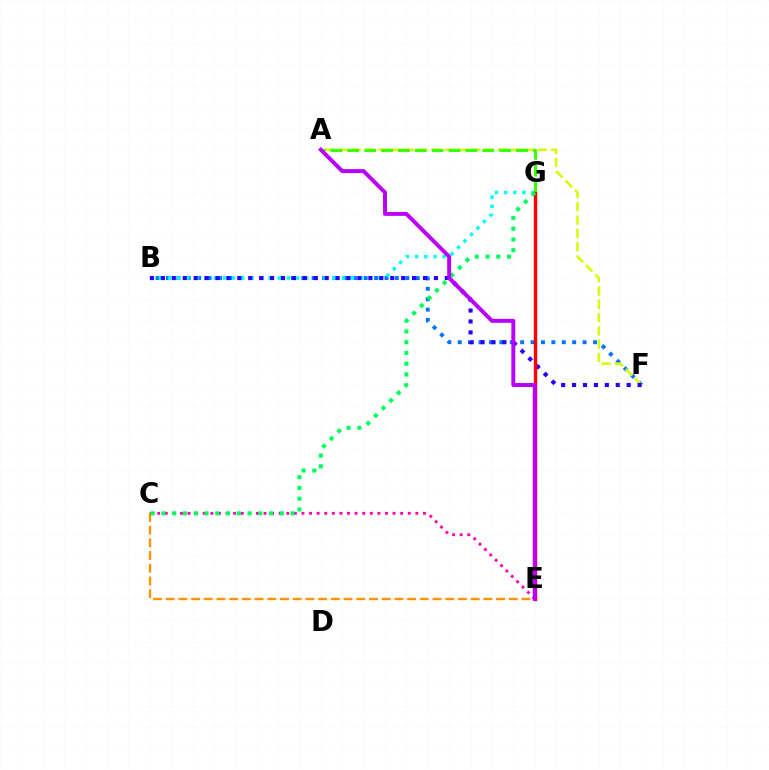{('C', 'E'): [{'color': '#ff00ac', 'line_style': 'dotted', 'thickness': 2.06}, {'color': '#ff9400', 'line_style': 'dashed', 'thickness': 1.73}], ('B', 'F'): [{'color': '#0074ff', 'line_style': 'dotted', 'thickness': 2.83}, {'color': '#2500ff', 'line_style': 'dotted', 'thickness': 2.97}], ('B', 'G'): [{'color': '#00fff6', 'line_style': 'dotted', 'thickness': 2.48}], ('A', 'F'): [{'color': '#d1ff00', 'line_style': 'dashed', 'thickness': 1.81}], ('A', 'G'): [{'color': '#3dff00', 'line_style': 'dashed', 'thickness': 2.29}], ('E', 'G'): [{'color': '#ff0000', 'line_style': 'solid', 'thickness': 2.46}], ('C', 'G'): [{'color': '#00ff5c', 'line_style': 'dotted', 'thickness': 2.92}], ('A', 'E'): [{'color': '#b900ff', 'line_style': 'solid', 'thickness': 2.84}]}